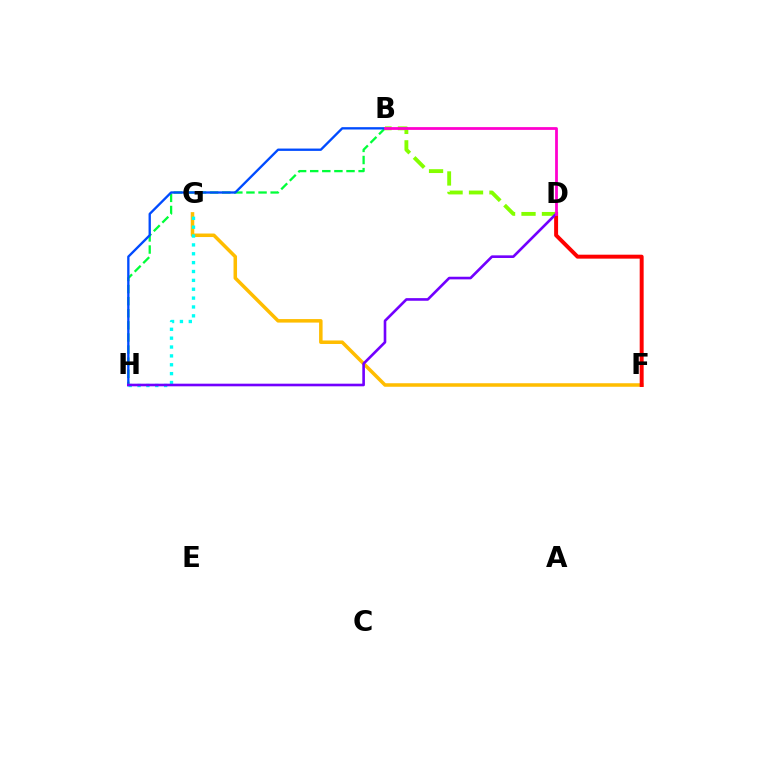{('B', 'H'): [{'color': '#00ff39', 'line_style': 'dashed', 'thickness': 1.64}, {'color': '#004bff', 'line_style': 'solid', 'thickness': 1.68}], ('F', 'G'): [{'color': '#ffbd00', 'line_style': 'solid', 'thickness': 2.53}], ('G', 'H'): [{'color': '#00fff6', 'line_style': 'dotted', 'thickness': 2.41}], ('D', 'F'): [{'color': '#ff0000', 'line_style': 'solid', 'thickness': 2.85}], ('B', 'D'): [{'color': '#84ff00', 'line_style': 'dashed', 'thickness': 2.78}, {'color': '#ff00cf', 'line_style': 'solid', 'thickness': 1.99}], ('D', 'H'): [{'color': '#7200ff', 'line_style': 'solid', 'thickness': 1.89}]}